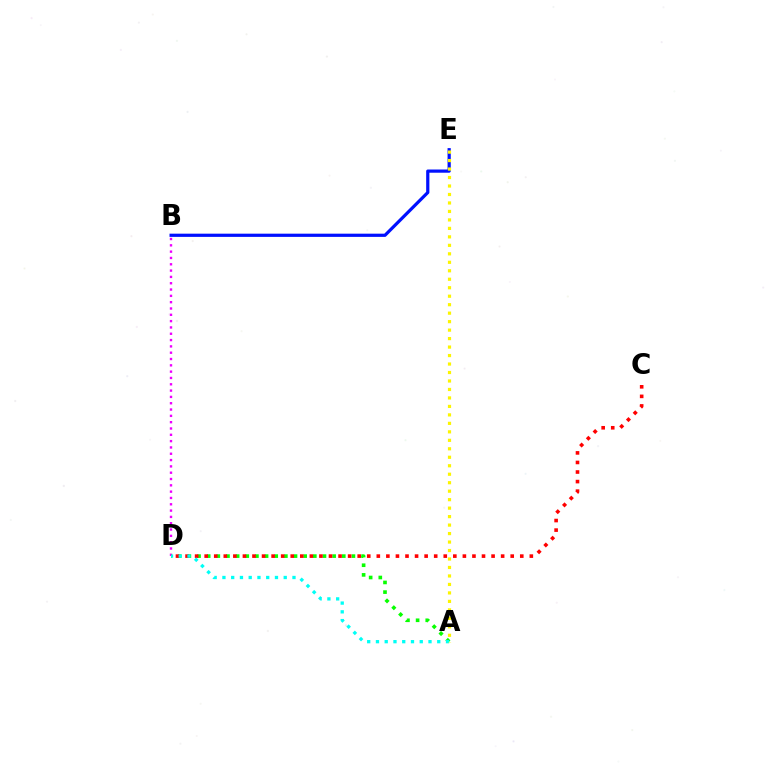{('B', 'D'): [{'color': '#ee00ff', 'line_style': 'dotted', 'thickness': 1.72}], ('A', 'D'): [{'color': '#08ff00', 'line_style': 'dotted', 'thickness': 2.62}, {'color': '#00fff6', 'line_style': 'dotted', 'thickness': 2.38}], ('C', 'D'): [{'color': '#ff0000', 'line_style': 'dotted', 'thickness': 2.6}], ('B', 'E'): [{'color': '#0010ff', 'line_style': 'solid', 'thickness': 2.31}], ('A', 'E'): [{'color': '#fcf500', 'line_style': 'dotted', 'thickness': 2.3}]}